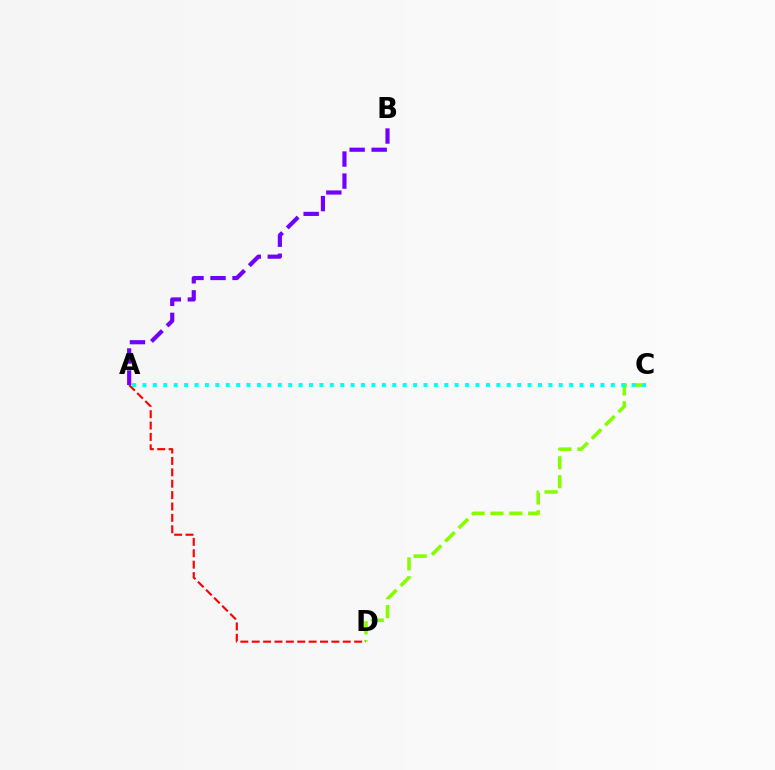{('C', 'D'): [{'color': '#84ff00', 'line_style': 'dashed', 'thickness': 2.57}], ('A', 'D'): [{'color': '#ff0000', 'line_style': 'dashed', 'thickness': 1.55}], ('A', 'B'): [{'color': '#7200ff', 'line_style': 'dashed', 'thickness': 2.99}], ('A', 'C'): [{'color': '#00fff6', 'line_style': 'dotted', 'thickness': 2.83}]}